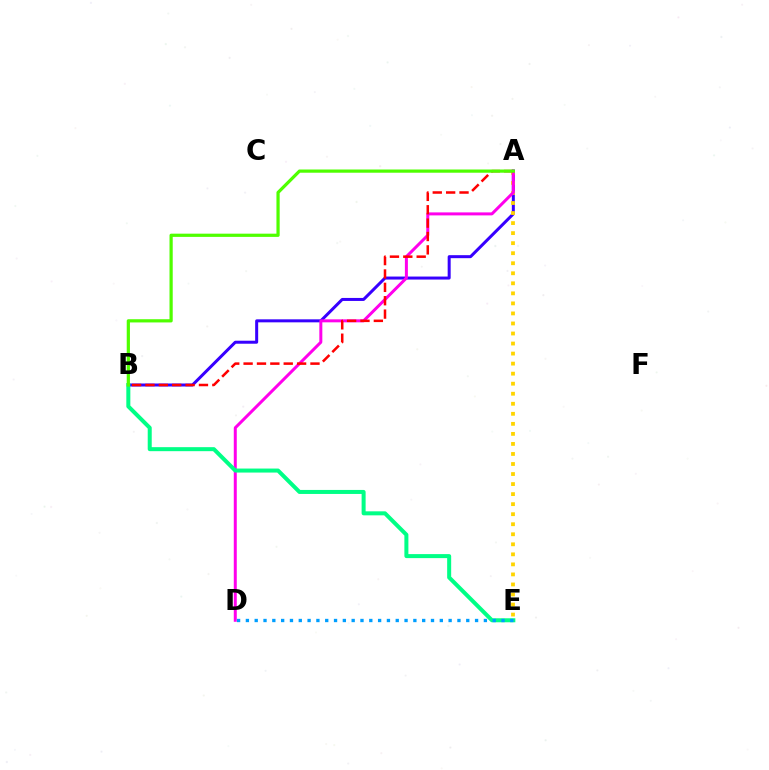{('A', 'B'): [{'color': '#3700ff', 'line_style': 'solid', 'thickness': 2.17}, {'color': '#ff0000', 'line_style': 'dashed', 'thickness': 1.82}, {'color': '#4fff00', 'line_style': 'solid', 'thickness': 2.32}], ('A', 'E'): [{'color': '#ffd500', 'line_style': 'dotted', 'thickness': 2.73}], ('A', 'D'): [{'color': '#ff00ed', 'line_style': 'solid', 'thickness': 2.16}], ('B', 'E'): [{'color': '#00ff86', 'line_style': 'solid', 'thickness': 2.89}], ('D', 'E'): [{'color': '#009eff', 'line_style': 'dotted', 'thickness': 2.39}]}